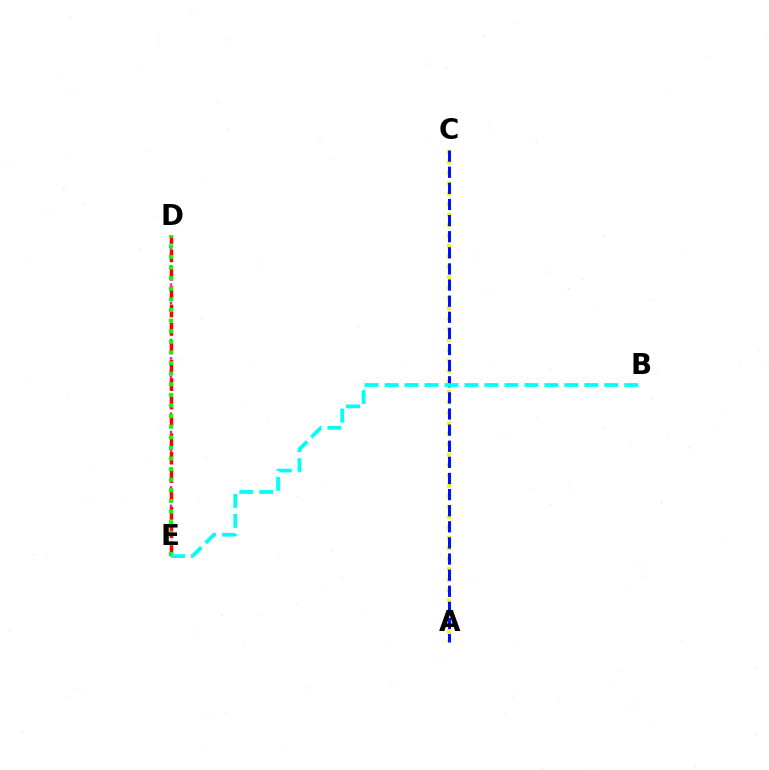{('D', 'E'): [{'color': '#ee00ff', 'line_style': 'dotted', 'thickness': 1.67}, {'color': '#ff0000', 'line_style': 'dashed', 'thickness': 2.5}, {'color': '#08ff00', 'line_style': 'dotted', 'thickness': 2.88}], ('A', 'C'): [{'color': '#fcf500', 'line_style': 'dotted', 'thickness': 2.83}, {'color': '#0010ff', 'line_style': 'dashed', 'thickness': 2.19}], ('B', 'E'): [{'color': '#00fff6', 'line_style': 'dashed', 'thickness': 2.71}]}